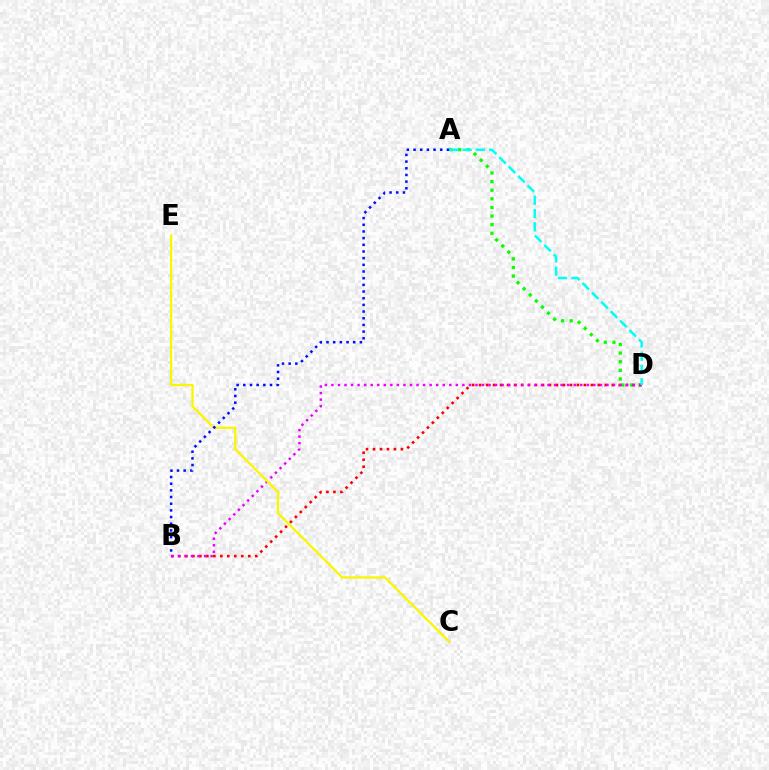{('A', 'D'): [{'color': '#08ff00', 'line_style': 'dotted', 'thickness': 2.34}, {'color': '#00fff6', 'line_style': 'dashed', 'thickness': 1.81}], ('B', 'D'): [{'color': '#ff0000', 'line_style': 'dotted', 'thickness': 1.9}, {'color': '#ee00ff', 'line_style': 'dotted', 'thickness': 1.78}], ('C', 'E'): [{'color': '#fcf500', 'line_style': 'solid', 'thickness': 1.65}], ('A', 'B'): [{'color': '#0010ff', 'line_style': 'dotted', 'thickness': 1.81}]}